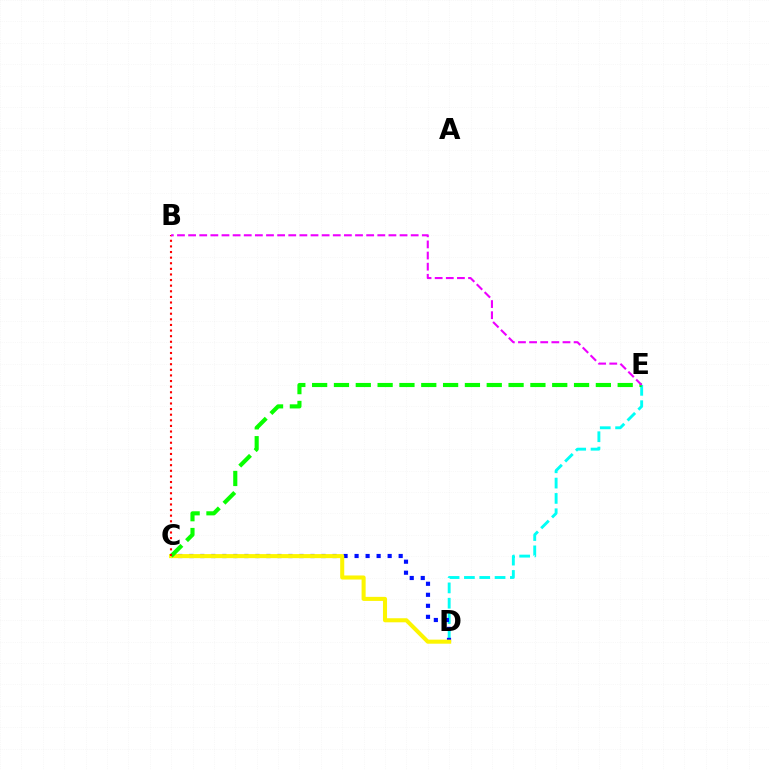{('D', 'E'): [{'color': '#00fff6', 'line_style': 'dashed', 'thickness': 2.08}], ('C', 'D'): [{'color': '#0010ff', 'line_style': 'dotted', 'thickness': 2.99}, {'color': '#fcf500', 'line_style': 'solid', 'thickness': 2.92}], ('C', 'E'): [{'color': '#08ff00', 'line_style': 'dashed', 'thickness': 2.97}], ('B', 'C'): [{'color': '#ff0000', 'line_style': 'dotted', 'thickness': 1.52}], ('B', 'E'): [{'color': '#ee00ff', 'line_style': 'dashed', 'thickness': 1.51}]}